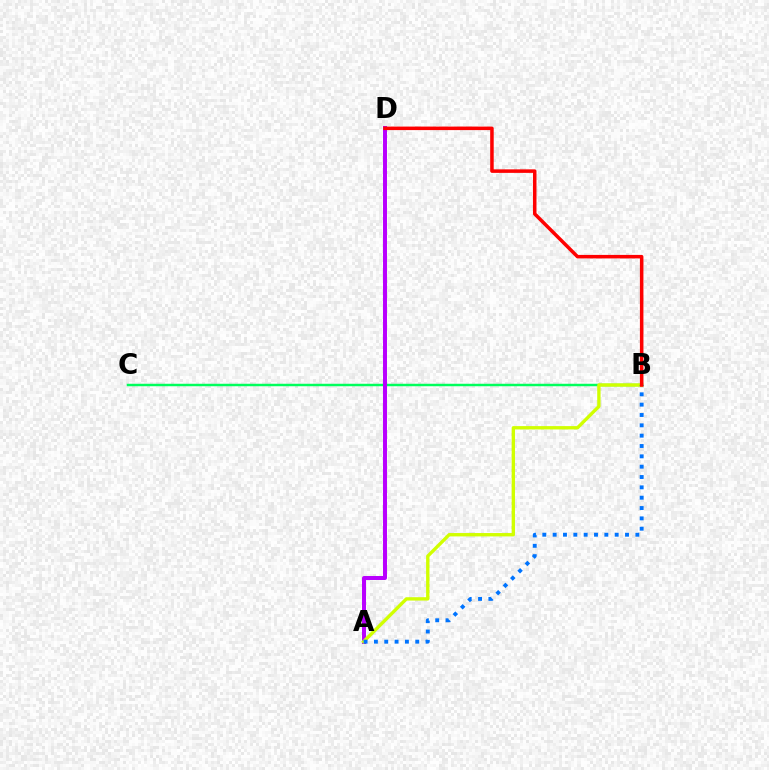{('B', 'C'): [{'color': '#00ff5c', 'line_style': 'solid', 'thickness': 1.78}], ('A', 'D'): [{'color': '#b900ff', 'line_style': 'solid', 'thickness': 2.86}], ('A', 'B'): [{'color': '#d1ff00', 'line_style': 'solid', 'thickness': 2.42}, {'color': '#0074ff', 'line_style': 'dotted', 'thickness': 2.81}], ('B', 'D'): [{'color': '#ff0000', 'line_style': 'solid', 'thickness': 2.53}]}